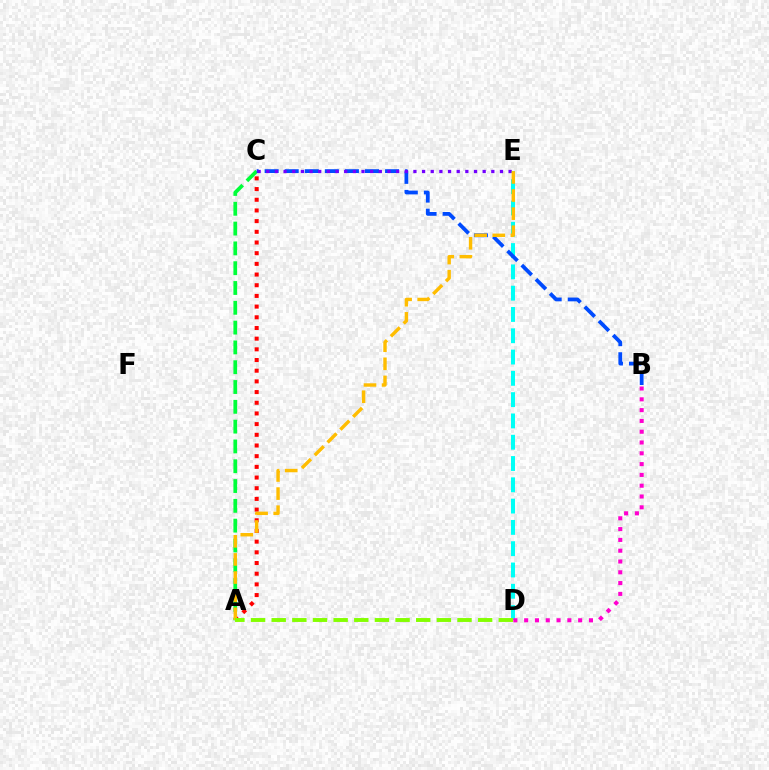{('A', 'C'): [{'color': '#00ff39', 'line_style': 'dashed', 'thickness': 2.69}, {'color': '#ff0000', 'line_style': 'dotted', 'thickness': 2.9}], ('D', 'E'): [{'color': '#00fff6', 'line_style': 'dashed', 'thickness': 2.89}], ('B', 'C'): [{'color': '#004bff', 'line_style': 'dashed', 'thickness': 2.73}], ('B', 'D'): [{'color': '#ff00cf', 'line_style': 'dotted', 'thickness': 2.93}], ('C', 'E'): [{'color': '#7200ff', 'line_style': 'dotted', 'thickness': 2.35}], ('A', 'E'): [{'color': '#ffbd00', 'line_style': 'dashed', 'thickness': 2.46}], ('A', 'D'): [{'color': '#84ff00', 'line_style': 'dashed', 'thickness': 2.8}]}